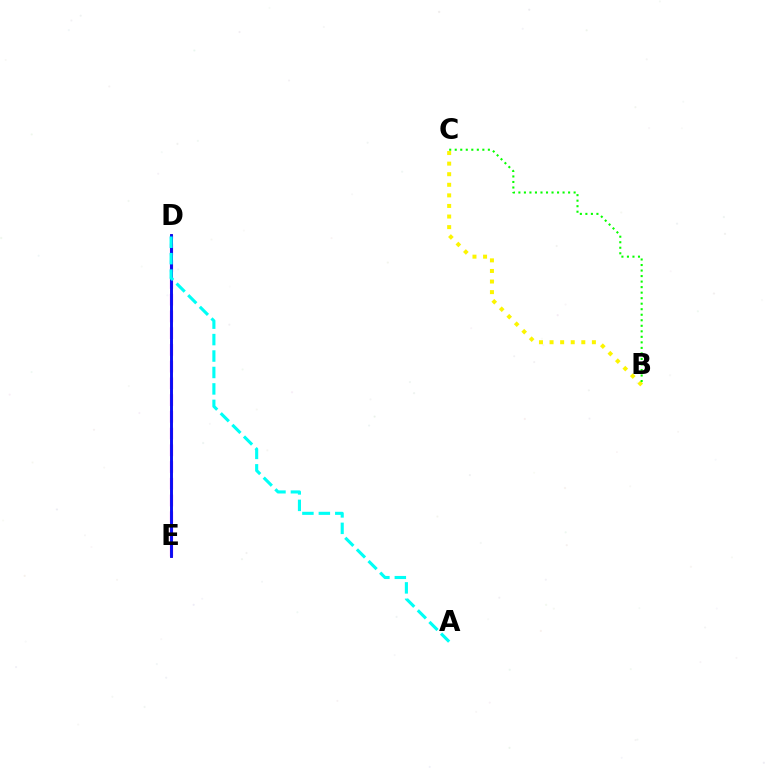{('B', 'C'): [{'color': '#fcf500', 'line_style': 'dotted', 'thickness': 2.88}, {'color': '#08ff00', 'line_style': 'dotted', 'thickness': 1.5}], ('D', 'E'): [{'color': '#ee00ff', 'line_style': 'dashed', 'thickness': 2.27}, {'color': '#ff0000', 'line_style': 'solid', 'thickness': 1.87}, {'color': '#0010ff', 'line_style': 'solid', 'thickness': 2.0}], ('A', 'D'): [{'color': '#00fff6', 'line_style': 'dashed', 'thickness': 2.23}]}